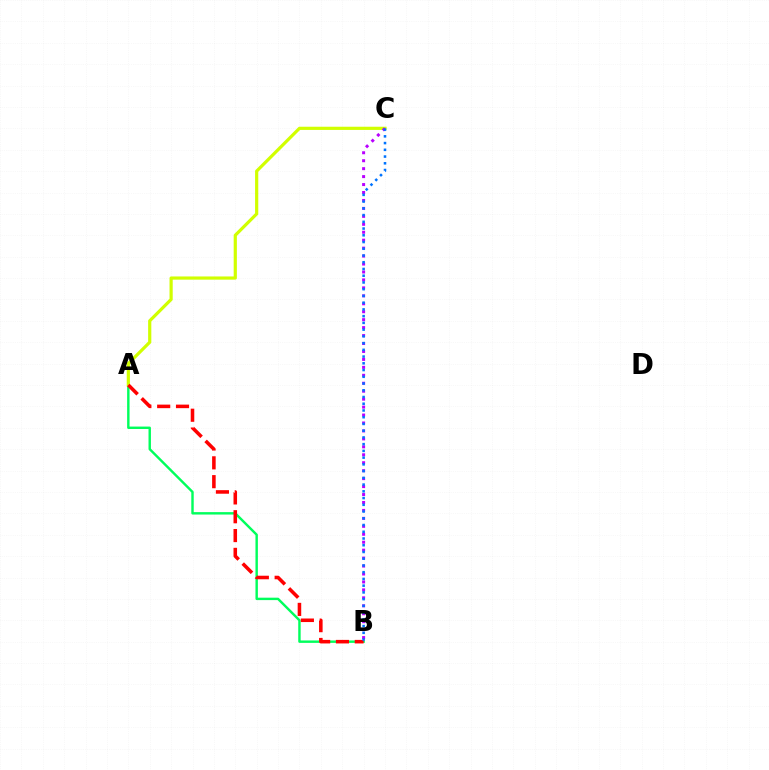{('A', 'B'): [{'color': '#00ff5c', 'line_style': 'solid', 'thickness': 1.74}, {'color': '#ff0000', 'line_style': 'dashed', 'thickness': 2.56}], ('A', 'C'): [{'color': '#d1ff00', 'line_style': 'solid', 'thickness': 2.3}], ('B', 'C'): [{'color': '#b900ff', 'line_style': 'dotted', 'thickness': 2.16}, {'color': '#0074ff', 'line_style': 'dotted', 'thickness': 1.83}]}